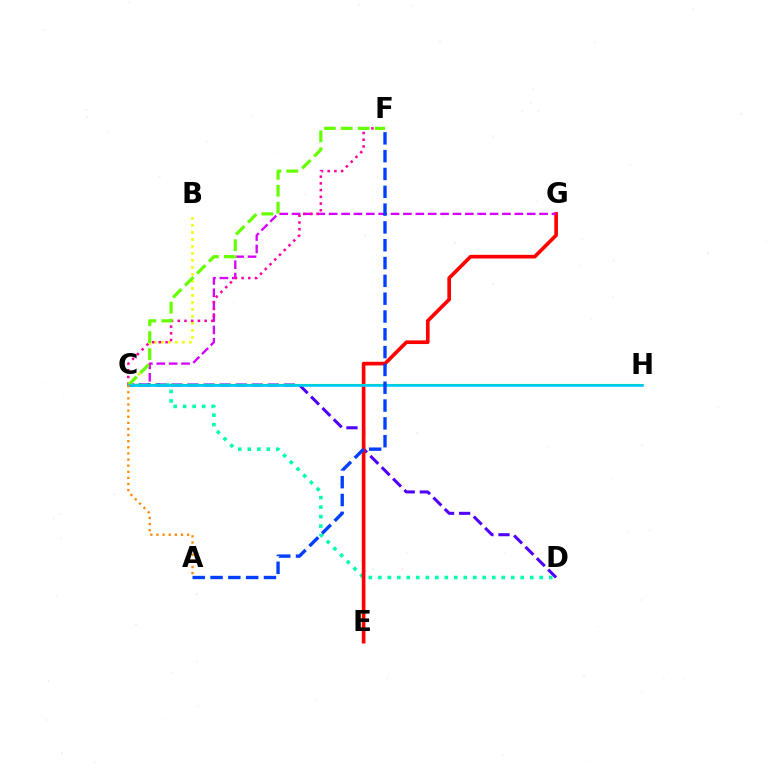{('C', 'D'): [{'color': '#00ffaf', 'line_style': 'dotted', 'thickness': 2.58}, {'color': '#4f00ff', 'line_style': 'dashed', 'thickness': 2.18}], ('B', 'C'): [{'color': '#eeff00', 'line_style': 'dotted', 'thickness': 1.9}], ('E', 'G'): [{'color': '#ff0000', 'line_style': 'solid', 'thickness': 2.63}], ('C', 'G'): [{'color': '#d600ff', 'line_style': 'dashed', 'thickness': 1.68}], ('C', 'H'): [{'color': '#00ff27', 'line_style': 'solid', 'thickness': 1.53}, {'color': '#00c7ff', 'line_style': 'solid', 'thickness': 1.84}], ('C', 'F'): [{'color': '#ff00a0', 'line_style': 'dotted', 'thickness': 1.83}, {'color': '#66ff00', 'line_style': 'dashed', 'thickness': 2.3}], ('A', 'C'): [{'color': '#ff8800', 'line_style': 'dotted', 'thickness': 1.66}], ('A', 'F'): [{'color': '#003fff', 'line_style': 'dashed', 'thickness': 2.42}]}